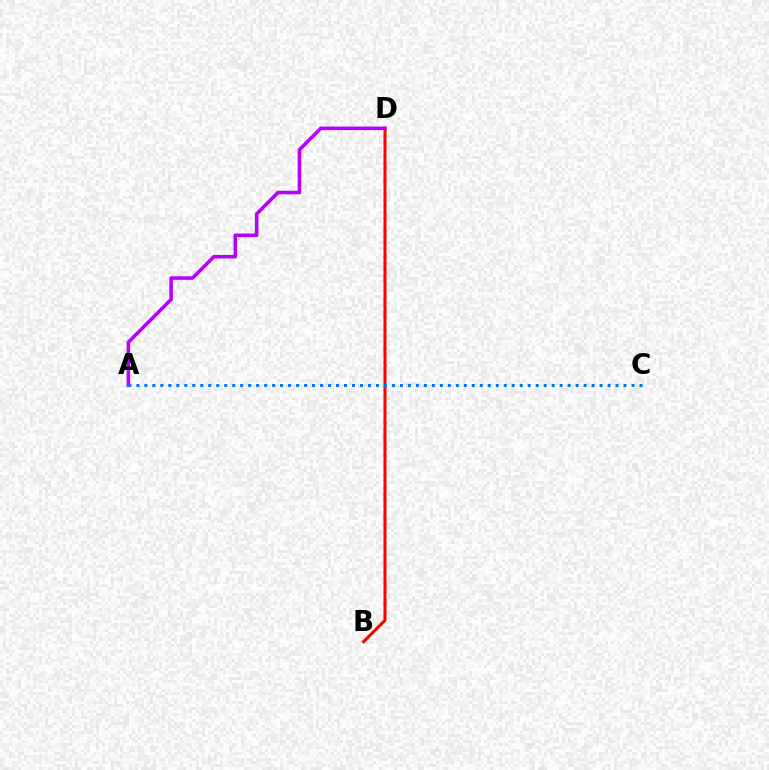{('B', 'D'): [{'color': '#00ff5c', 'line_style': 'dotted', 'thickness': 1.7}, {'color': '#d1ff00', 'line_style': 'solid', 'thickness': 1.5}, {'color': '#ff0000', 'line_style': 'solid', 'thickness': 2.16}], ('A', 'D'): [{'color': '#b900ff', 'line_style': 'solid', 'thickness': 2.55}], ('A', 'C'): [{'color': '#0074ff', 'line_style': 'dotted', 'thickness': 2.17}]}